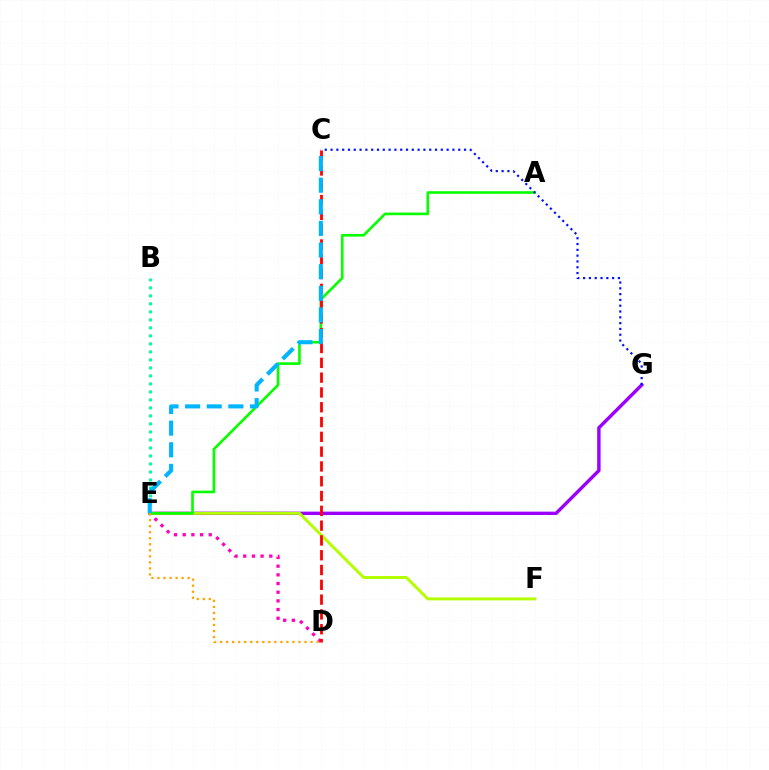{('D', 'E'): [{'color': '#ff00bd', 'line_style': 'dotted', 'thickness': 2.36}, {'color': '#ffa500', 'line_style': 'dotted', 'thickness': 1.64}], ('E', 'G'): [{'color': '#9b00ff', 'line_style': 'solid', 'thickness': 2.45}], ('E', 'F'): [{'color': '#b3ff00', 'line_style': 'solid', 'thickness': 2.13}], ('B', 'E'): [{'color': '#00ff9d', 'line_style': 'dotted', 'thickness': 2.18}], ('A', 'E'): [{'color': '#08ff00', 'line_style': 'solid', 'thickness': 1.9}], ('C', 'G'): [{'color': '#0010ff', 'line_style': 'dotted', 'thickness': 1.58}], ('C', 'D'): [{'color': '#ff0000', 'line_style': 'dashed', 'thickness': 2.01}], ('C', 'E'): [{'color': '#00b5ff', 'line_style': 'dashed', 'thickness': 2.94}]}